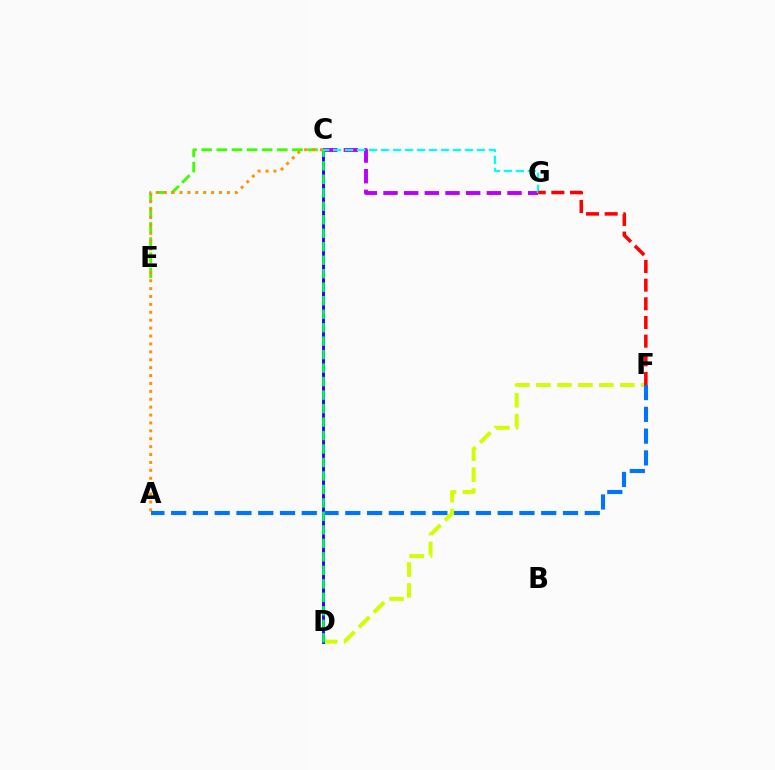{('D', 'F'): [{'color': '#d1ff00', 'line_style': 'dashed', 'thickness': 2.85}], ('C', 'D'): [{'color': '#ff00ac', 'line_style': 'dotted', 'thickness': 1.96}, {'color': '#2500ff', 'line_style': 'solid', 'thickness': 2.03}, {'color': '#00ff5c', 'line_style': 'dashed', 'thickness': 1.83}], ('C', 'G'): [{'color': '#b900ff', 'line_style': 'dashed', 'thickness': 2.81}, {'color': '#00fff6', 'line_style': 'dashed', 'thickness': 1.63}], ('C', 'E'): [{'color': '#3dff00', 'line_style': 'dashed', 'thickness': 2.06}], ('A', 'C'): [{'color': '#ff9400', 'line_style': 'dotted', 'thickness': 2.15}], ('F', 'G'): [{'color': '#ff0000', 'line_style': 'dashed', 'thickness': 2.54}], ('A', 'F'): [{'color': '#0074ff', 'line_style': 'dashed', 'thickness': 2.96}]}